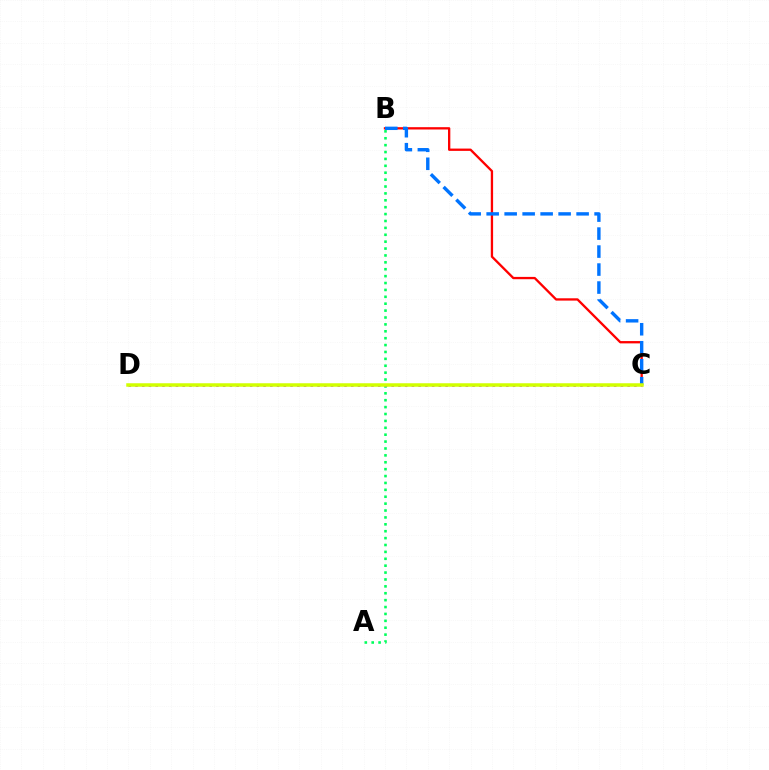{('B', 'C'): [{'color': '#ff0000', 'line_style': 'solid', 'thickness': 1.67}, {'color': '#0074ff', 'line_style': 'dashed', 'thickness': 2.44}], ('A', 'B'): [{'color': '#00ff5c', 'line_style': 'dotted', 'thickness': 1.87}], ('C', 'D'): [{'color': '#b900ff', 'line_style': 'dotted', 'thickness': 1.83}, {'color': '#d1ff00', 'line_style': 'solid', 'thickness': 2.52}]}